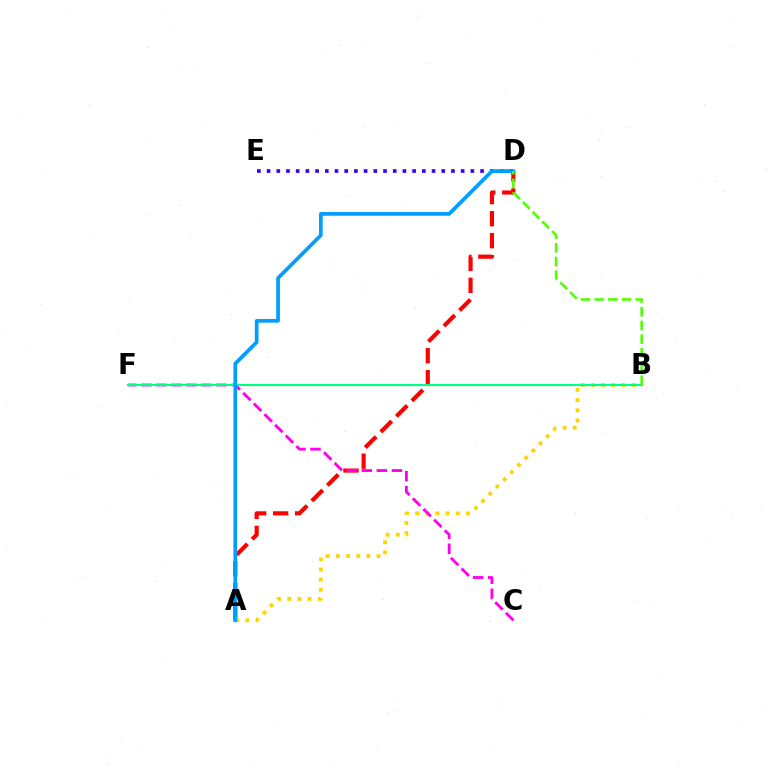{('A', 'D'): [{'color': '#ff0000', 'line_style': 'dashed', 'thickness': 2.99}, {'color': '#009eff', 'line_style': 'solid', 'thickness': 2.67}], ('A', 'B'): [{'color': '#ffd500', 'line_style': 'dotted', 'thickness': 2.76}], ('C', 'F'): [{'color': '#ff00ed', 'line_style': 'dashed', 'thickness': 2.05}], ('B', 'F'): [{'color': '#00ff86', 'line_style': 'solid', 'thickness': 1.53}], ('D', 'E'): [{'color': '#3700ff', 'line_style': 'dotted', 'thickness': 2.64}], ('B', 'D'): [{'color': '#4fff00', 'line_style': 'dashed', 'thickness': 1.86}]}